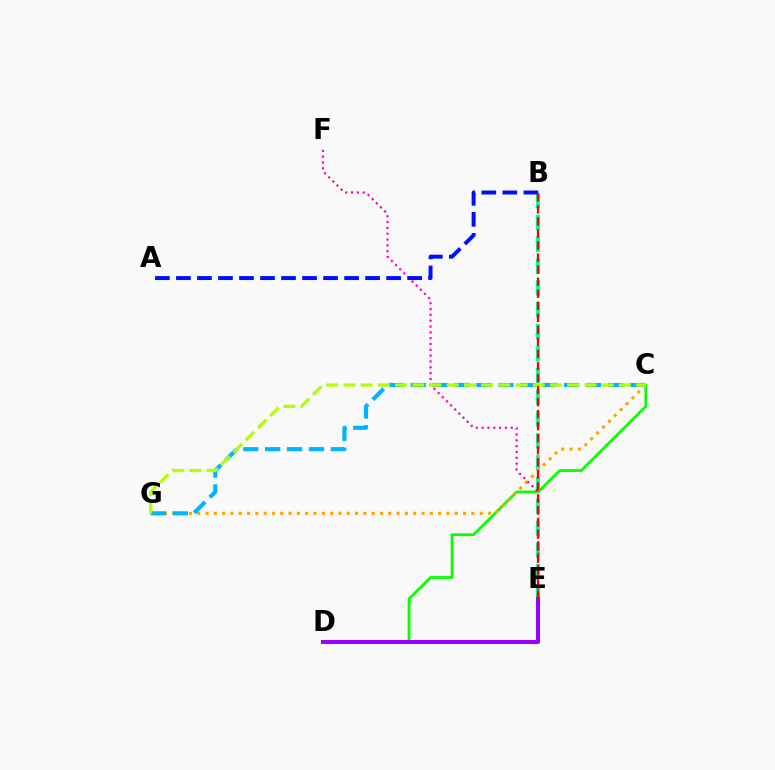{('B', 'E'): [{'color': '#00ff9d', 'line_style': 'dashed', 'thickness': 2.97}, {'color': '#ff0000', 'line_style': 'dashed', 'thickness': 1.64}], ('C', 'D'): [{'color': '#08ff00', 'line_style': 'solid', 'thickness': 2.03}], ('C', 'G'): [{'color': '#ffa500', 'line_style': 'dotted', 'thickness': 2.26}, {'color': '#00b5ff', 'line_style': 'dashed', 'thickness': 2.98}, {'color': '#b3ff00', 'line_style': 'dashed', 'thickness': 2.34}], ('D', 'E'): [{'color': '#9b00ff', 'line_style': 'solid', 'thickness': 2.9}], ('E', 'F'): [{'color': '#ff00bd', 'line_style': 'dotted', 'thickness': 1.58}], ('A', 'B'): [{'color': '#0010ff', 'line_style': 'dashed', 'thickness': 2.86}]}